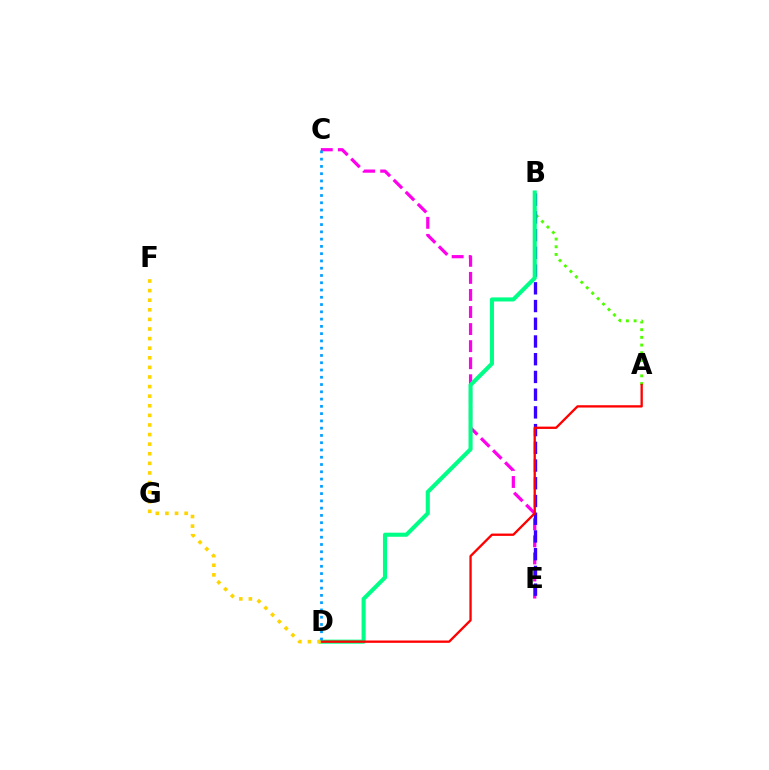{('C', 'E'): [{'color': '#ff00ed', 'line_style': 'dashed', 'thickness': 2.32}], ('A', 'B'): [{'color': '#4fff00', 'line_style': 'dotted', 'thickness': 2.09}], ('B', 'E'): [{'color': '#3700ff', 'line_style': 'dashed', 'thickness': 2.41}], ('B', 'D'): [{'color': '#00ff86', 'line_style': 'solid', 'thickness': 2.94}], ('A', 'D'): [{'color': '#ff0000', 'line_style': 'solid', 'thickness': 1.67}], ('D', 'F'): [{'color': '#ffd500', 'line_style': 'dotted', 'thickness': 2.61}], ('C', 'D'): [{'color': '#009eff', 'line_style': 'dotted', 'thickness': 1.98}]}